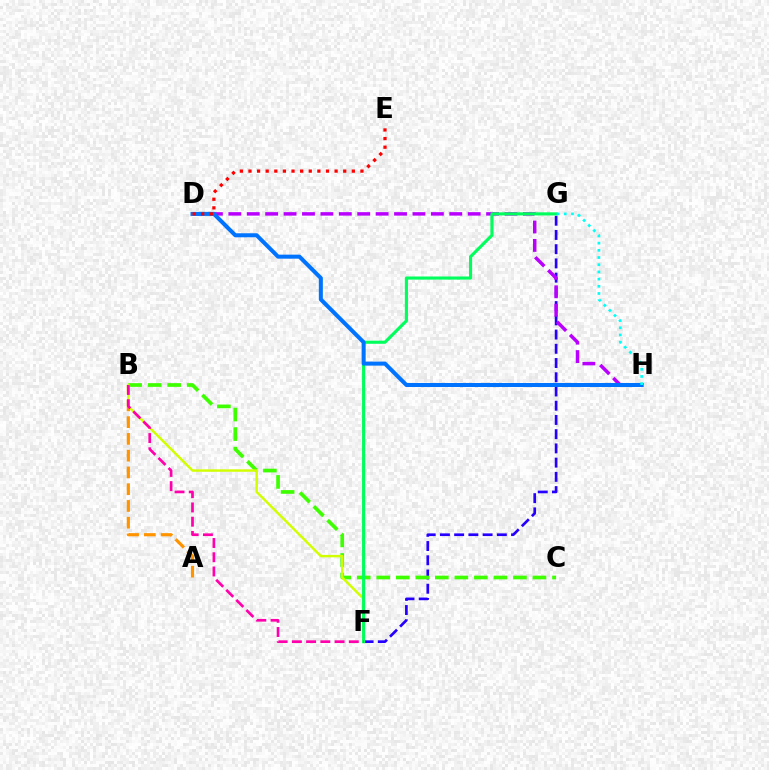{('F', 'G'): [{'color': '#2500ff', 'line_style': 'dashed', 'thickness': 1.93}, {'color': '#00ff5c', 'line_style': 'solid', 'thickness': 2.25}], ('A', 'B'): [{'color': '#ff9400', 'line_style': 'dashed', 'thickness': 2.28}], ('D', 'H'): [{'color': '#b900ff', 'line_style': 'dashed', 'thickness': 2.5}, {'color': '#0074ff', 'line_style': 'solid', 'thickness': 2.9}], ('B', 'C'): [{'color': '#3dff00', 'line_style': 'dashed', 'thickness': 2.65}], ('B', 'F'): [{'color': '#d1ff00', 'line_style': 'solid', 'thickness': 1.76}, {'color': '#ff00ac', 'line_style': 'dashed', 'thickness': 1.93}], ('G', 'H'): [{'color': '#00fff6', 'line_style': 'dotted', 'thickness': 1.95}], ('D', 'E'): [{'color': '#ff0000', 'line_style': 'dotted', 'thickness': 2.34}]}